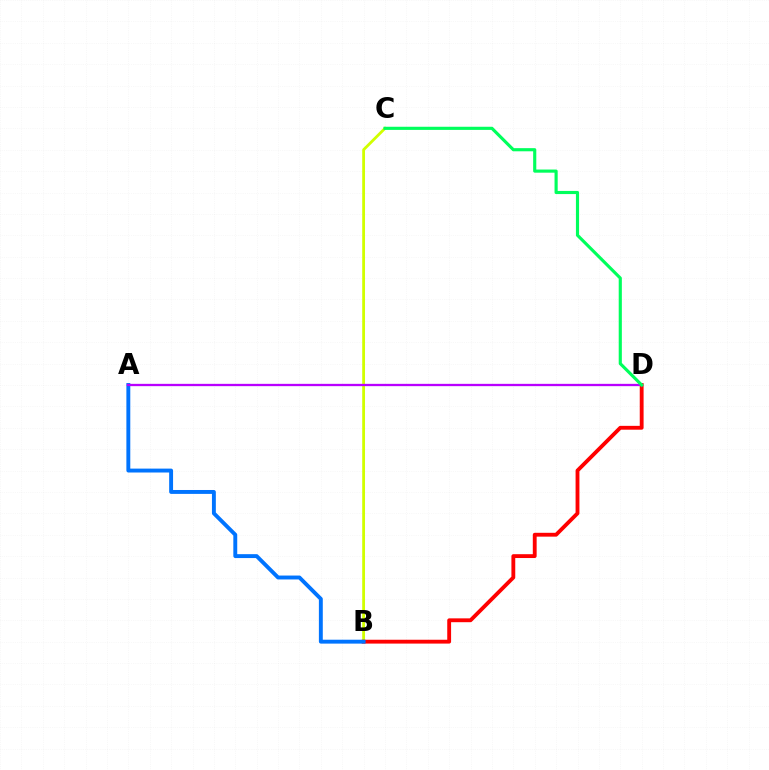{('B', 'C'): [{'color': '#d1ff00', 'line_style': 'solid', 'thickness': 2.02}], ('B', 'D'): [{'color': '#ff0000', 'line_style': 'solid', 'thickness': 2.77}], ('A', 'B'): [{'color': '#0074ff', 'line_style': 'solid', 'thickness': 2.81}], ('A', 'D'): [{'color': '#b900ff', 'line_style': 'solid', 'thickness': 1.66}], ('C', 'D'): [{'color': '#00ff5c', 'line_style': 'solid', 'thickness': 2.26}]}